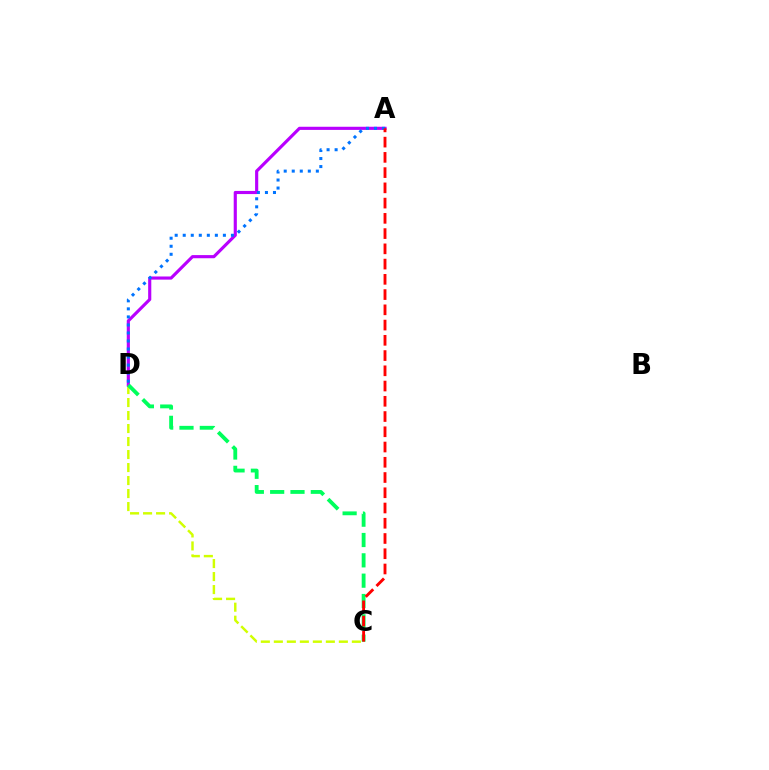{('C', 'D'): [{'color': '#d1ff00', 'line_style': 'dashed', 'thickness': 1.77}, {'color': '#00ff5c', 'line_style': 'dashed', 'thickness': 2.76}], ('A', 'D'): [{'color': '#b900ff', 'line_style': 'solid', 'thickness': 2.26}, {'color': '#0074ff', 'line_style': 'dotted', 'thickness': 2.18}], ('A', 'C'): [{'color': '#ff0000', 'line_style': 'dashed', 'thickness': 2.07}]}